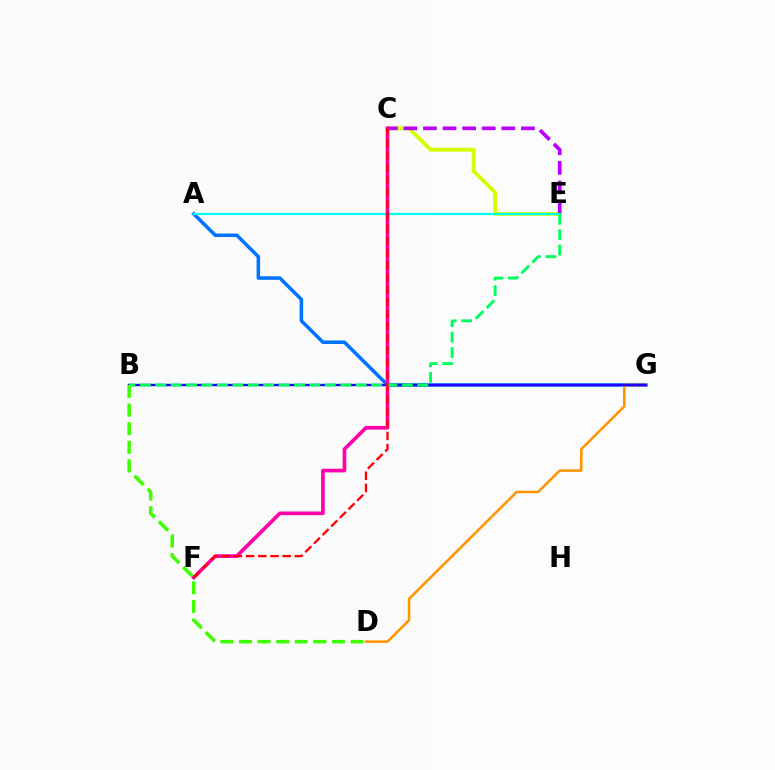{('C', 'E'): [{'color': '#d1ff00', 'line_style': 'solid', 'thickness': 2.74}, {'color': '#b900ff', 'line_style': 'dashed', 'thickness': 2.66}], ('A', 'G'): [{'color': '#0074ff', 'line_style': 'solid', 'thickness': 2.54}], ('D', 'G'): [{'color': '#ff9400', 'line_style': 'solid', 'thickness': 1.82}], ('B', 'G'): [{'color': '#2500ff', 'line_style': 'solid', 'thickness': 1.71}], ('A', 'E'): [{'color': '#00fff6', 'line_style': 'solid', 'thickness': 1.58}], ('C', 'F'): [{'color': '#ff00ac', 'line_style': 'solid', 'thickness': 2.63}, {'color': '#ff0000', 'line_style': 'dashed', 'thickness': 1.66}], ('B', 'E'): [{'color': '#00ff5c', 'line_style': 'dashed', 'thickness': 2.09}], ('B', 'D'): [{'color': '#3dff00', 'line_style': 'dashed', 'thickness': 2.53}]}